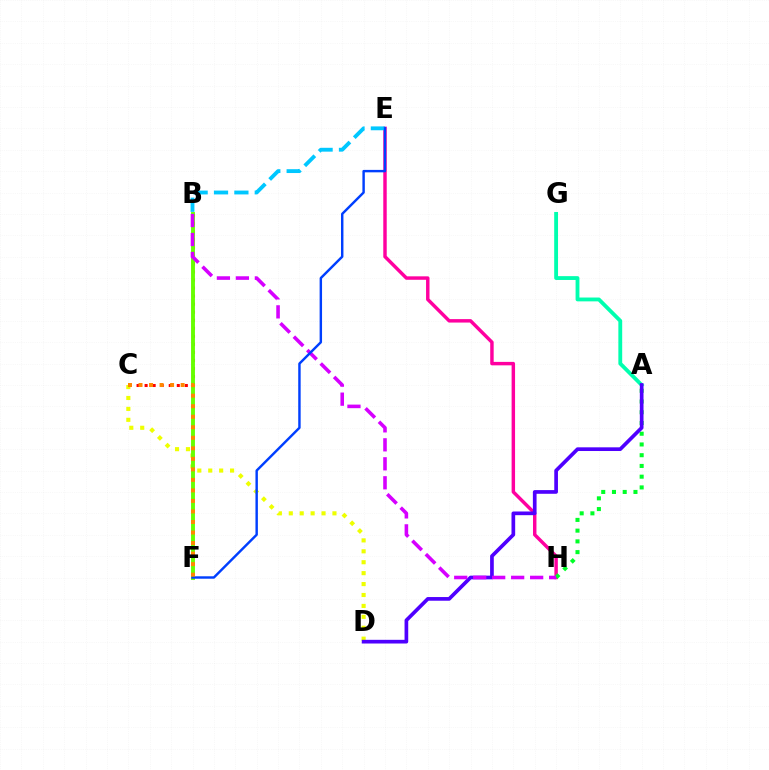{('E', 'H'): [{'color': '#ff00a0', 'line_style': 'solid', 'thickness': 2.48}], ('A', 'H'): [{'color': '#00ff27', 'line_style': 'dotted', 'thickness': 2.92}], ('C', 'D'): [{'color': '#eeff00', 'line_style': 'dotted', 'thickness': 2.97}], ('B', 'C'): [{'color': '#ff0000', 'line_style': 'dotted', 'thickness': 2.19}], ('A', 'G'): [{'color': '#00ffaf', 'line_style': 'solid', 'thickness': 2.76}], ('A', 'D'): [{'color': '#4f00ff', 'line_style': 'solid', 'thickness': 2.65}], ('B', 'F'): [{'color': '#66ff00', 'line_style': 'solid', 'thickness': 2.8}], ('B', 'H'): [{'color': '#d600ff', 'line_style': 'dashed', 'thickness': 2.58}], ('B', 'E'): [{'color': '#00c7ff', 'line_style': 'dashed', 'thickness': 2.77}], ('E', 'F'): [{'color': '#003fff', 'line_style': 'solid', 'thickness': 1.75}], ('C', 'F'): [{'color': '#ff8800', 'line_style': 'dotted', 'thickness': 2.86}]}